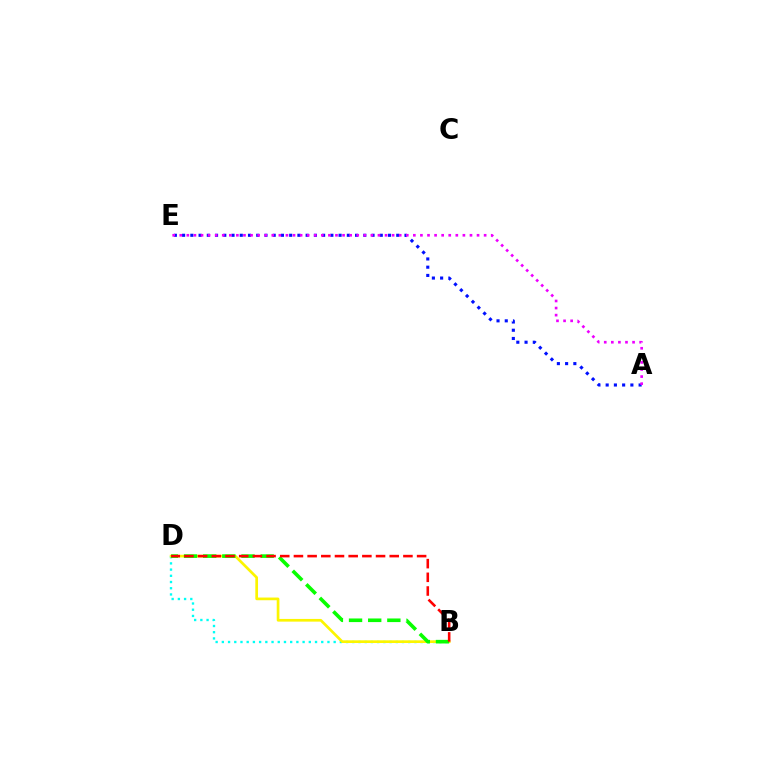{('B', 'D'): [{'color': '#00fff6', 'line_style': 'dotted', 'thickness': 1.69}, {'color': '#fcf500', 'line_style': 'solid', 'thickness': 1.94}, {'color': '#08ff00', 'line_style': 'dashed', 'thickness': 2.6}, {'color': '#ff0000', 'line_style': 'dashed', 'thickness': 1.86}], ('A', 'E'): [{'color': '#0010ff', 'line_style': 'dotted', 'thickness': 2.24}, {'color': '#ee00ff', 'line_style': 'dotted', 'thickness': 1.92}]}